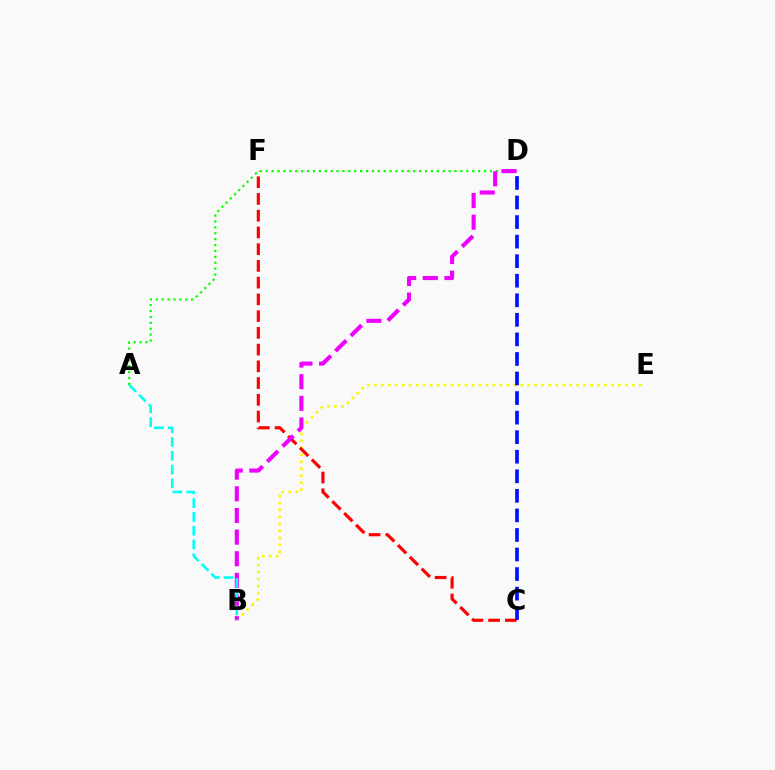{('A', 'D'): [{'color': '#08ff00', 'line_style': 'dotted', 'thickness': 1.6}], ('B', 'E'): [{'color': '#fcf500', 'line_style': 'dotted', 'thickness': 1.9}], ('C', 'F'): [{'color': '#ff0000', 'line_style': 'dashed', 'thickness': 2.27}], ('B', 'D'): [{'color': '#ee00ff', 'line_style': 'dashed', 'thickness': 2.94}], ('C', 'D'): [{'color': '#0010ff', 'line_style': 'dashed', 'thickness': 2.66}], ('A', 'B'): [{'color': '#00fff6', 'line_style': 'dashed', 'thickness': 1.87}]}